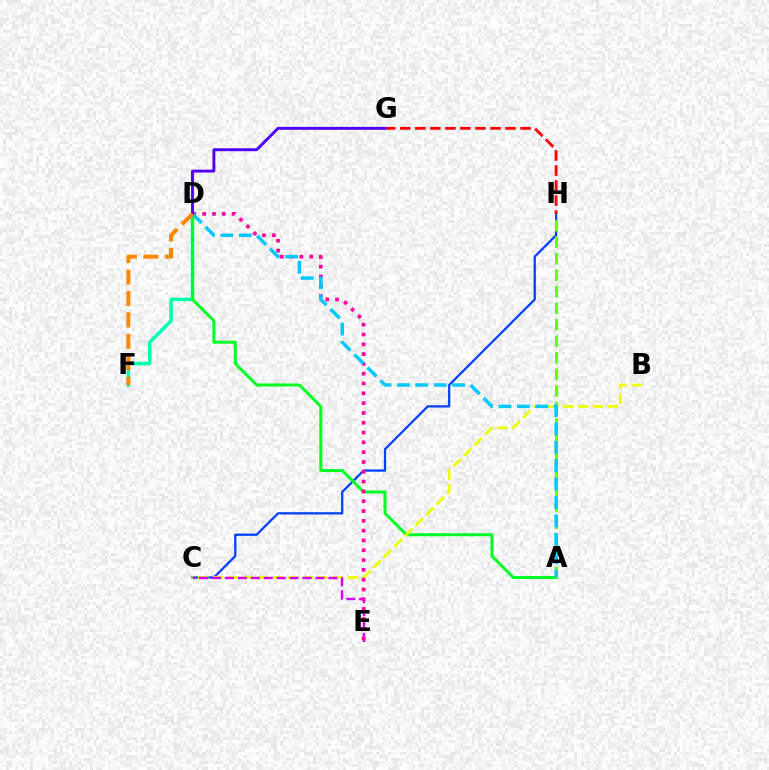{('D', 'F'): [{'color': '#00ffaf', 'line_style': 'solid', 'thickness': 2.52}, {'color': '#ff8800', 'line_style': 'dashed', 'thickness': 2.91}], ('C', 'H'): [{'color': '#003fff', 'line_style': 'solid', 'thickness': 1.62}], ('A', 'D'): [{'color': '#00ff27', 'line_style': 'solid', 'thickness': 2.18}, {'color': '#00c7ff', 'line_style': 'dashed', 'thickness': 2.5}], ('B', 'C'): [{'color': '#eeff00', 'line_style': 'dashed', 'thickness': 2.03}], ('A', 'H'): [{'color': '#66ff00', 'line_style': 'dashed', 'thickness': 2.25}], ('C', 'E'): [{'color': '#d600ff', 'line_style': 'dashed', 'thickness': 1.76}], ('D', 'E'): [{'color': '#ff00a0', 'line_style': 'dotted', 'thickness': 2.66}], ('G', 'H'): [{'color': '#ff0000', 'line_style': 'dashed', 'thickness': 2.04}], ('D', 'G'): [{'color': '#4f00ff', 'line_style': 'solid', 'thickness': 2.1}]}